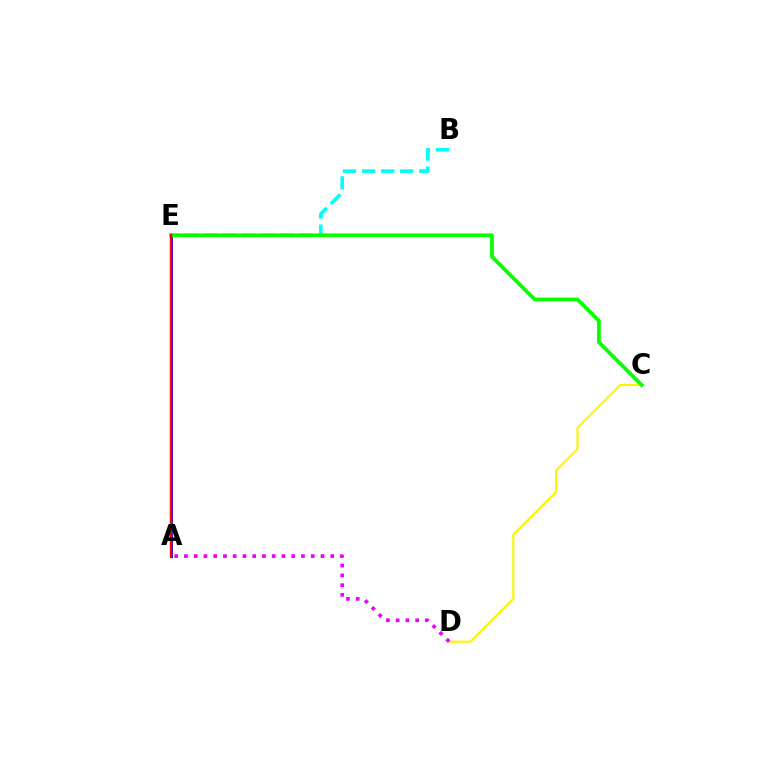{('A', 'E'): [{'color': '#0010ff', 'line_style': 'solid', 'thickness': 2.11}, {'color': '#ff0000', 'line_style': 'solid', 'thickness': 1.75}], ('C', 'D'): [{'color': '#fcf500', 'line_style': 'solid', 'thickness': 1.53}], ('B', 'E'): [{'color': '#00fff6', 'line_style': 'dashed', 'thickness': 2.59}], ('C', 'E'): [{'color': '#08ff00', 'line_style': 'solid', 'thickness': 2.68}], ('A', 'D'): [{'color': '#ee00ff', 'line_style': 'dotted', 'thickness': 2.65}]}